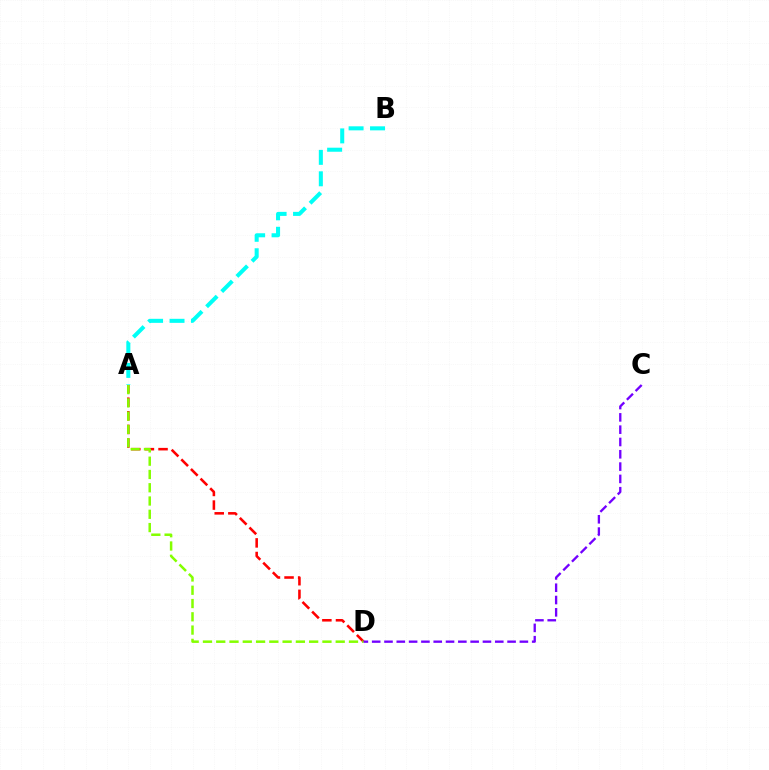{('A', 'B'): [{'color': '#00fff6', 'line_style': 'dashed', 'thickness': 2.91}], ('A', 'D'): [{'color': '#ff0000', 'line_style': 'dashed', 'thickness': 1.85}, {'color': '#84ff00', 'line_style': 'dashed', 'thickness': 1.8}], ('C', 'D'): [{'color': '#7200ff', 'line_style': 'dashed', 'thickness': 1.67}]}